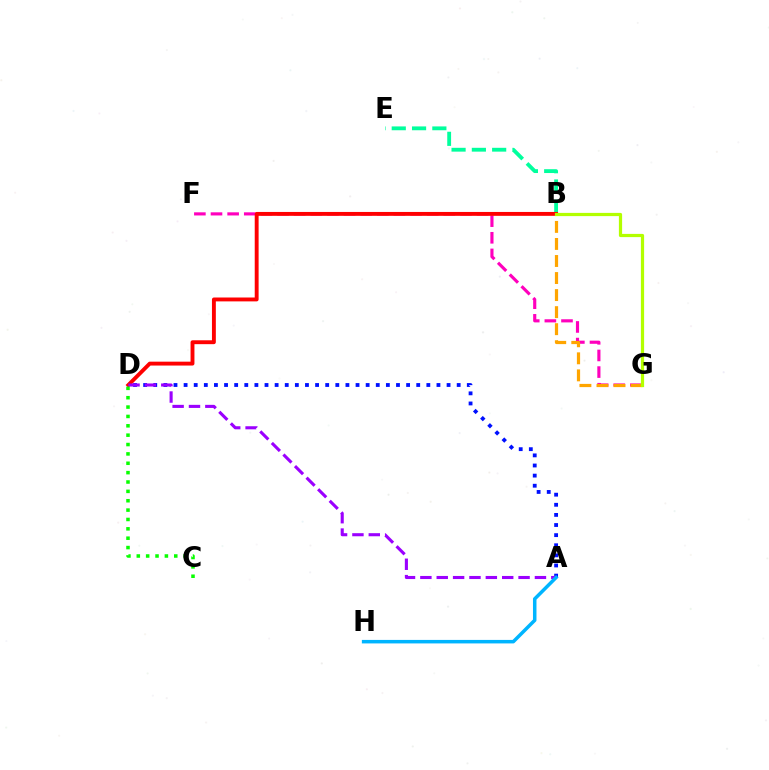{('A', 'D'): [{'color': '#0010ff', 'line_style': 'dotted', 'thickness': 2.75}, {'color': '#9b00ff', 'line_style': 'dashed', 'thickness': 2.22}], ('F', 'G'): [{'color': '#ff00bd', 'line_style': 'dashed', 'thickness': 2.26}], ('B', 'E'): [{'color': '#00ff9d', 'line_style': 'dashed', 'thickness': 2.76}], ('B', 'G'): [{'color': '#ffa500', 'line_style': 'dashed', 'thickness': 2.32}, {'color': '#b3ff00', 'line_style': 'solid', 'thickness': 2.32}], ('B', 'D'): [{'color': '#ff0000', 'line_style': 'solid', 'thickness': 2.8}], ('C', 'D'): [{'color': '#08ff00', 'line_style': 'dotted', 'thickness': 2.54}], ('A', 'H'): [{'color': '#00b5ff', 'line_style': 'solid', 'thickness': 2.52}]}